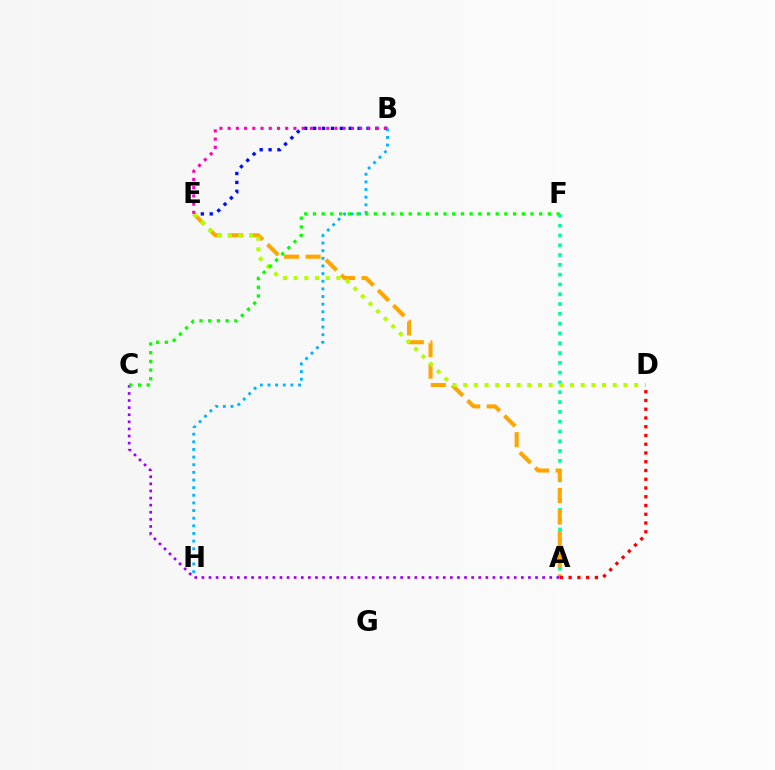{('A', 'F'): [{'color': '#00ff9d', 'line_style': 'dotted', 'thickness': 2.66}], ('B', 'E'): [{'color': '#0010ff', 'line_style': 'dotted', 'thickness': 2.42}, {'color': '#ff00bd', 'line_style': 'dotted', 'thickness': 2.23}], ('A', 'E'): [{'color': '#ffa500', 'line_style': 'dashed', 'thickness': 2.93}], ('D', 'E'): [{'color': '#b3ff00', 'line_style': 'dotted', 'thickness': 2.9}], ('A', 'D'): [{'color': '#ff0000', 'line_style': 'dotted', 'thickness': 2.38}], ('B', 'H'): [{'color': '#00b5ff', 'line_style': 'dotted', 'thickness': 2.08}], ('A', 'C'): [{'color': '#9b00ff', 'line_style': 'dotted', 'thickness': 1.93}], ('C', 'F'): [{'color': '#08ff00', 'line_style': 'dotted', 'thickness': 2.36}]}